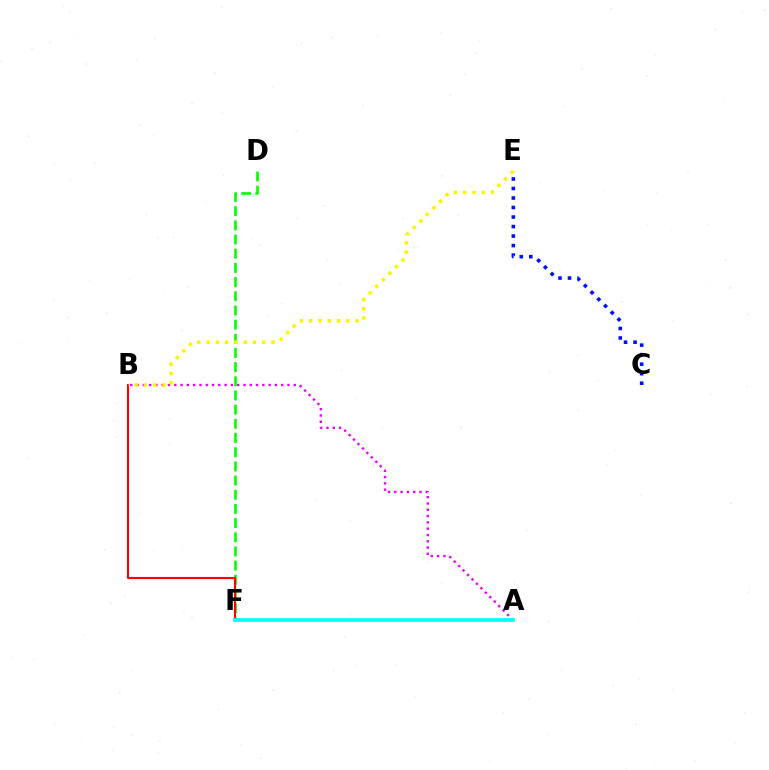{('D', 'F'): [{'color': '#08ff00', 'line_style': 'dashed', 'thickness': 1.93}], ('B', 'F'): [{'color': '#ff0000', 'line_style': 'solid', 'thickness': 1.52}], ('A', 'B'): [{'color': '#ee00ff', 'line_style': 'dotted', 'thickness': 1.71}], ('C', 'E'): [{'color': '#0010ff', 'line_style': 'dotted', 'thickness': 2.59}], ('A', 'F'): [{'color': '#00fff6', 'line_style': 'solid', 'thickness': 2.68}], ('B', 'E'): [{'color': '#fcf500', 'line_style': 'dotted', 'thickness': 2.52}]}